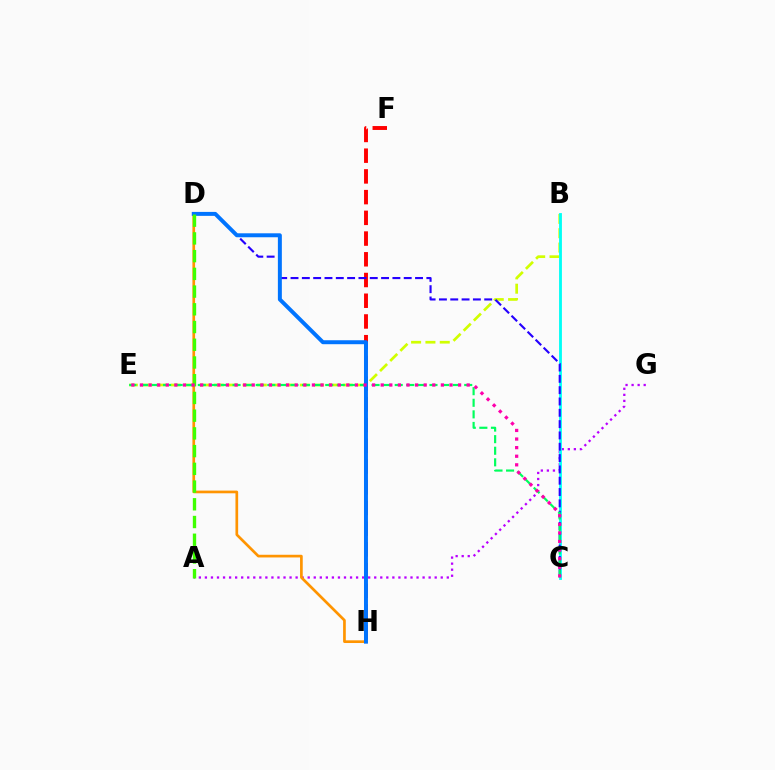{('A', 'G'): [{'color': '#b900ff', 'line_style': 'dotted', 'thickness': 1.64}], ('B', 'E'): [{'color': '#d1ff00', 'line_style': 'dashed', 'thickness': 1.95}], ('F', 'H'): [{'color': '#ff0000', 'line_style': 'dashed', 'thickness': 2.82}], ('B', 'C'): [{'color': '#00fff6', 'line_style': 'solid', 'thickness': 2.04}], ('C', 'D'): [{'color': '#2500ff', 'line_style': 'dashed', 'thickness': 1.54}], ('C', 'E'): [{'color': '#00ff5c', 'line_style': 'dashed', 'thickness': 1.57}, {'color': '#ff00ac', 'line_style': 'dotted', 'thickness': 2.34}], ('D', 'H'): [{'color': '#ff9400', 'line_style': 'solid', 'thickness': 1.94}, {'color': '#0074ff', 'line_style': 'solid', 'thickness': 2.85}], ('A', 'D'): [{'color': '#3dff00', 'line_style': 'dashed', 'thickness': 2.41}]}